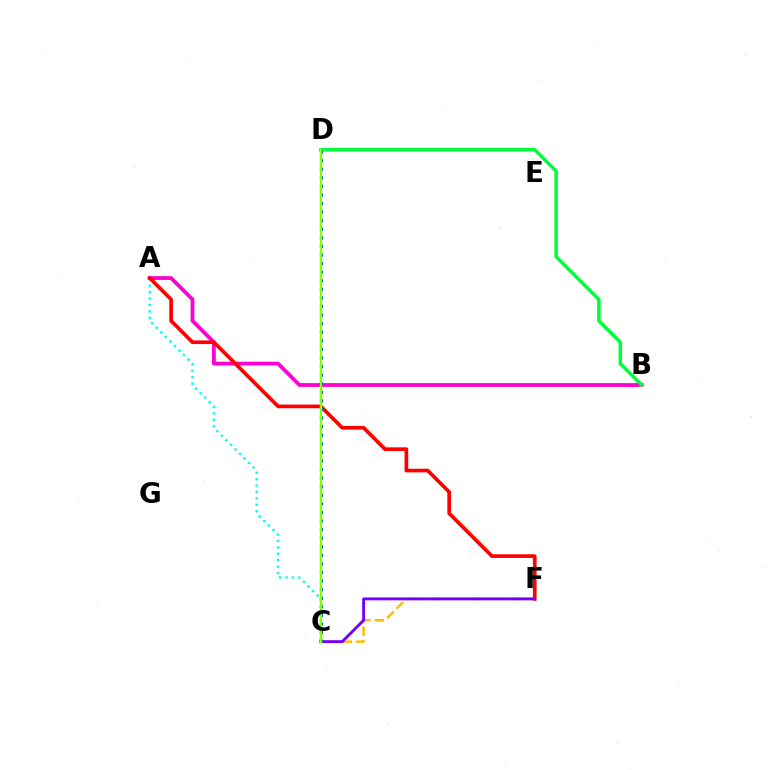{('A', 'C'): [{'color': '#00fff6', 'line_style': 'dotted', 'thickness': 1.75}], ('A', 'B'): [{'color': '#ff00cf', 'line_style': 'solid', 'thickness': 2.72}], ('A', 'F'): [{'color': '#ff0000', 'line_style': 'solid', 'thickness': 2.64}], ('B', 'D'): [{'color': '#00ff39', 'line_style': 'solid', 'thickness': 2.53}], ('C', 'F'): [{'color': '#ffbd00', 'line_style': 'dashed', 'thickness': 1.81}, {'color': '#7200ff', 'line_style': 'solid', 'thickness': 2.08}], ('C', 'D'): [{'color': '#004bff', 'line_style': 'dotted', 'thickness': 2.33}, {'color': '#84ff00', 'line_style': 'solid', 'thickness': 1.72}]}